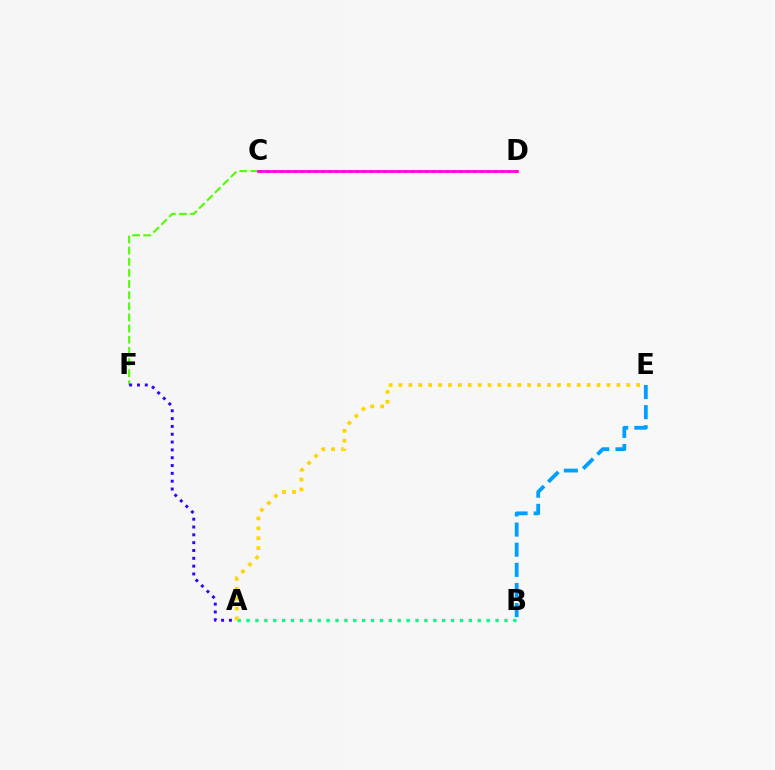{('C', 'F'): [{'color': '#4fff00', 'line_style': 'dashed', 'thickness': 1.51}], ('A', 'B'): [{'color': '#00ff86', 'line_style': 'dotted', 'thickness': 2.42}], ('A', 'F'): [{'color': '#3700ff', 'line_style': 'dotted', 'thickness': 2.13}], ('A', 'E'): [{'color': '#ffd500', 'line_style': 'dotted', 'thickness': 2.69}], ('C', 'D'): [{'color': '#ff0000', 'line_style': 'dotted', 'thickness': 1.87}, {'color': '#ff00ed', 'line_style': 'solid', 'thickness': 1.96}], ('B', 'E'): [{'color': '#009eff', 'line_style': 'dashed', 'thickness': 2.73}]}